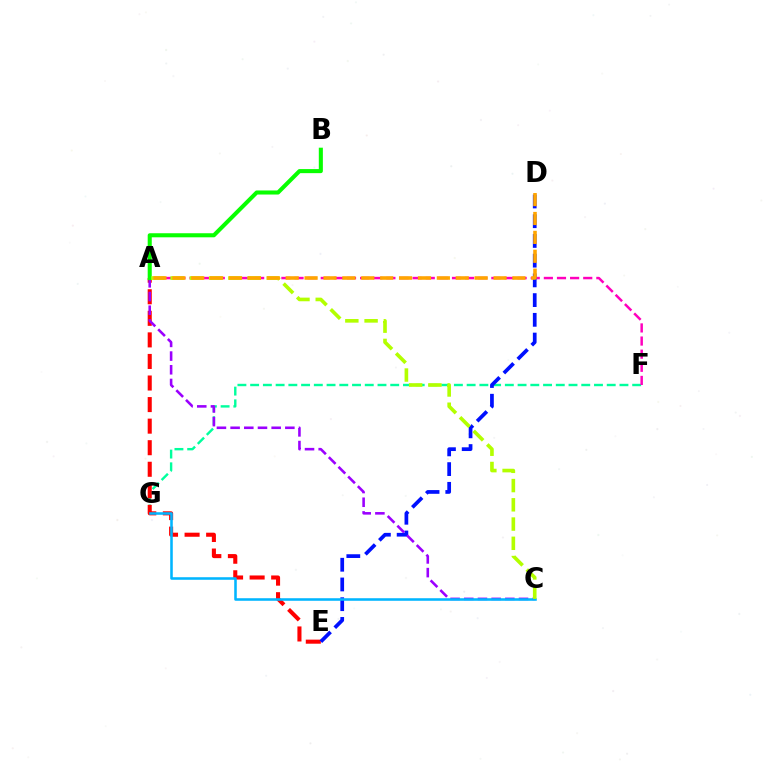{('F', 'G'): [{'color': '#00ff9d', 'line_style': 'dashed', 'thickness': 1.73}], ('A', 'F'): [{'color': '#ff00bd', 'line_style': 'dashed', 'thickness': 1.78}], ('A', 'E'): [{'color': '#ff0000', 'line_style': 'dashed', 'thickness': 2.93}], ('D', 'E'): [{'color': '#0010ff', 'line_style': 'dashed', 'thickness': 2.68}], ('A', 'C'): [{'color': '#9b00ff', 'line_style': 'dashed', 'thickness': 1.86}, {'color': '#b3ff00', 'line_style': 'dashed', 'thickness': 2.61}], ('A', 'B'): [{'color': '#08ff00', 'line_style': 'solid', 'thickness': 2.93}], ('C', 'G'): [{'color': '#00b5ff', 'line_style': 'solid', 'thickness': 1.84}], ('A', 'D'): [{'color': '#ffa500', 'line_style': 'dashed', 'thickness': 2.57}]}